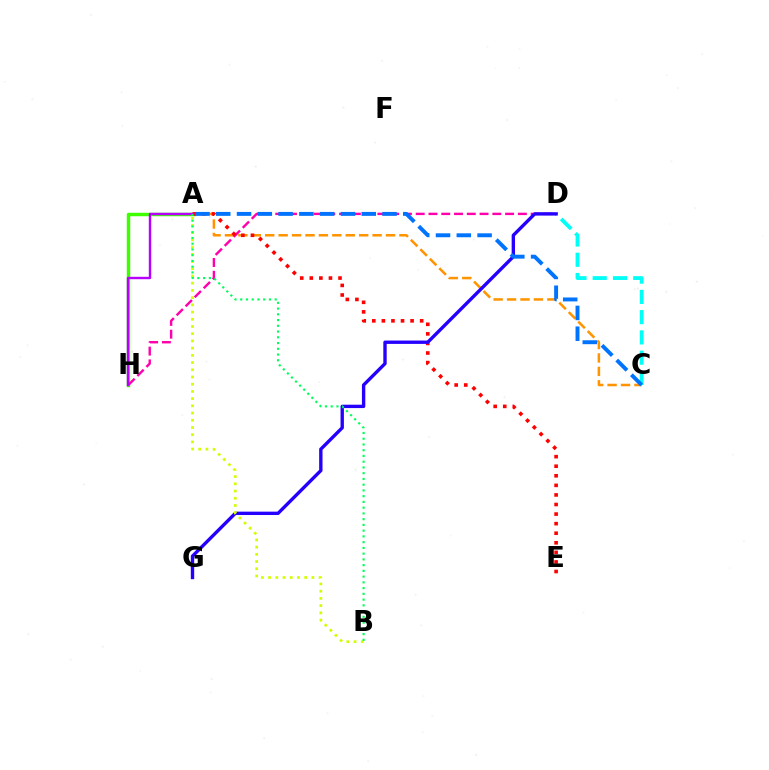{('A', 'H'): [{'color': '#3dff00', 'line_style': 'solid', 'thickness': 2.49}, {'color': '#b900ff', 'line_style': 'solid', 'thickness': 1.74}], ('C', 'D'): [{'color': '#00fff6', 'line_style': 'dashed', 'thickness': 2.75}], ('A', 'C'): [{'color': '#ff9400', 'line_style': 'dashed', 'thickness': 1.82}, {'color': '#0074ff', 'line_style': 'dashed', 'thickness': 2.82}], ('D', 'H'): [{'color': '#ff00ac', 'line_style': 'dashed', 'thickness': 1.73}], ('A', 'E'): [{'color': '#ff0000', 'line_style': 'dotted', 'thickness': 2.6}], ('D', 'G'): [{'color': '#2500ff', 'line_style': 'solid', 'thickness': 2.43}], ('A', 'B'): [{'color': '#d1ff00', 'line_style': 'dotted', 'thickness': 1.96}, {'color': '#00ff5c', 'line_style': 'dotted', 'thickness': 1.56}]}